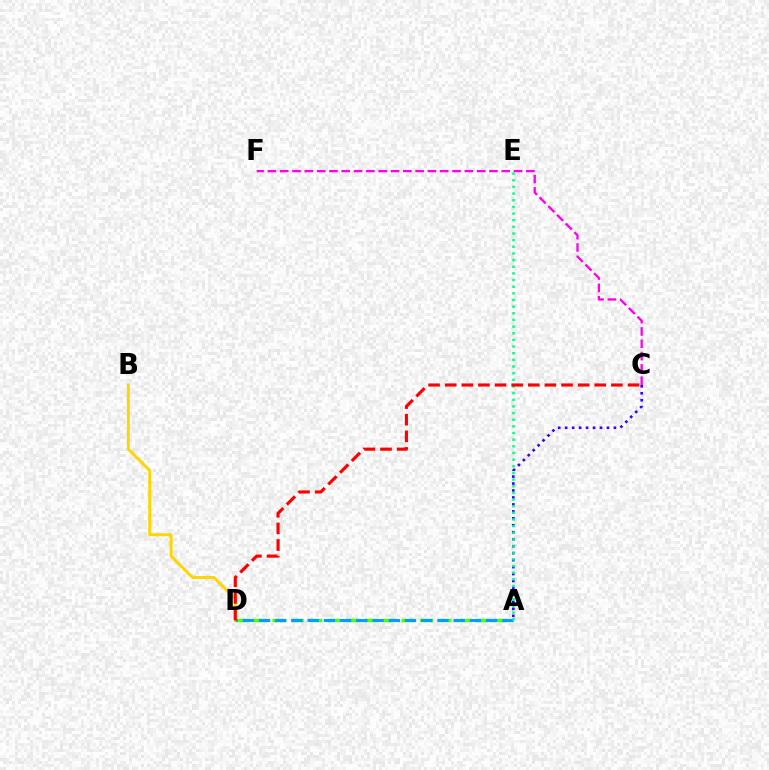{('C', 'F'): [{'color': '#ff00ed', 'line_style': 'dashed', 'thickness': 1.67}], ('A', 'C'): [{'color': '#3700ff', 'line_style': 'dotted', 'thickness': 1.89}], ('A', 'D'): [{'color': '#4fff00', 'line_style': 'dashed', 'thickness': 2.51}, {'color': '#009eff', 'line_style': 'dashed', 'thickness': 2.2}], ('B', 'D'): [{'color': '#ffd500', 'line_style': 'solid', 'thickness': 2.1}], ('A', 'E'): [{'color': '#00ff86', 'line_style': 'dotted', 'thickness': 1.81}], ('C', 'D'): [{'color': '#ff0000', 'line_style': 'dashed', 'thickness': 2.26}]}